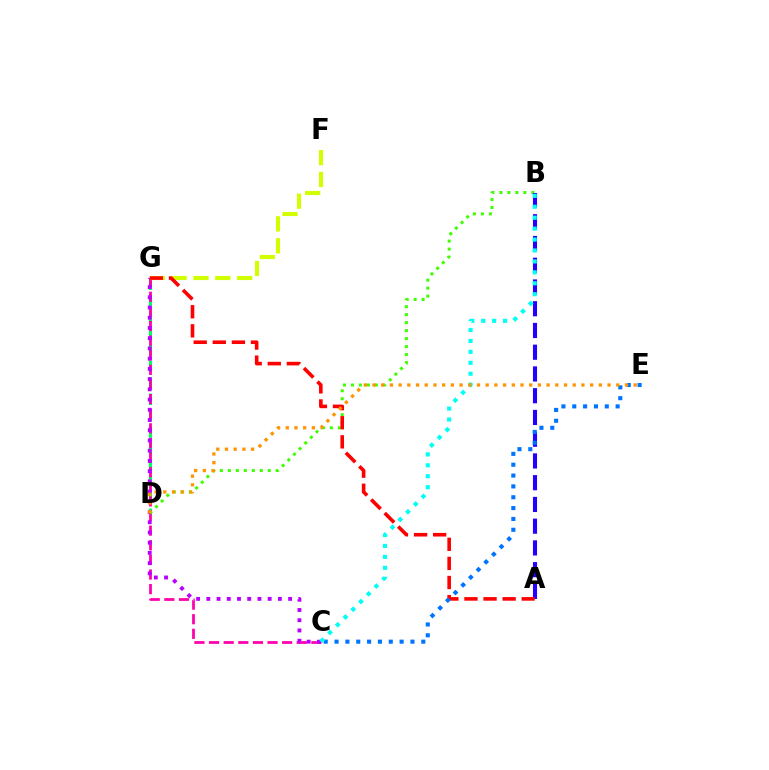{('D', 'G'): [{'color': '#00ff5c', 'line_style': 'dashed', 'thickness': 2.23}], ('C', 'G'): [{'color': '#ff00ac', 'line_style': 'dashed', 'thickness': 1.99}, {'color': '#b900ff', 'line_style': 'dotted', 'thickness': 2.78}], ('F', 'G'): [{'color': '#d1ff00', 'line_style': 'dashed', 'thickness': 2.97}], ('B', 'D'): [{'color': '#3dff00', 'line_style': 'dotted', 'thickness': 2.17}], ('A', 'B'): [{'color': '#2500ff', 'line_style': 'dashed', 'thickness': 2.95}], ('A', 'G'): [{'color': '#ff0000', 'line_style': 'dashed', 'thickness': 2.59}], ('C', 'E'): [{'color': '#0074ff', 'line_style': 'dotted', 'thickness': 2.95}], ('B', 'C'): [{'color': '#00fff6', 'line_style': 'dotted', 'thickness': 2.97}], ('D', 'E'): [{'color': '#ff9400', 'line_style': 'dotted', 'thickness': 2.37}]}